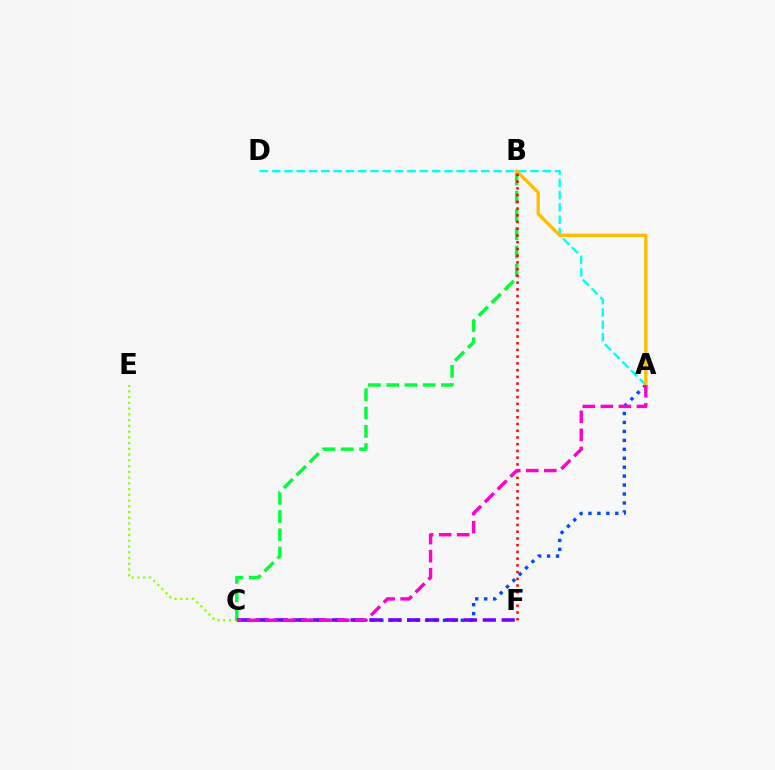{('C', 'E'): [{'color': '#84ff00', 'line_style': 'dotted', 'thickness': 1.56}], ('B', 'C'): [{'color': '#00ff39', 'line_style': 'dashed', 'thickness': 2.48}], ('A', 'C'): [{'color': '#004bff', 'line_style': 'dotted', 'thickness': 2.43}, {'color': '#ff00cf', 'line_style': 'dashed', 'thickness': 2.45}], ('A', 'D'): [{'color': '#00fff6', 'line_style': 'dashed', 'thickness': 1.67}], ('C', 'F'): [{'color': '#7200ff', 'line_style': 'dashed', 'thickness': 2.57}], ('A', 'B'): [{'color': '#ffbd00', 'line_style': 'solid', 'thickness': 2.39}], ('B', 'F'): [{'color': '#ff0000', 'line_style': 'dotted', 'thickness': 1.83}]}